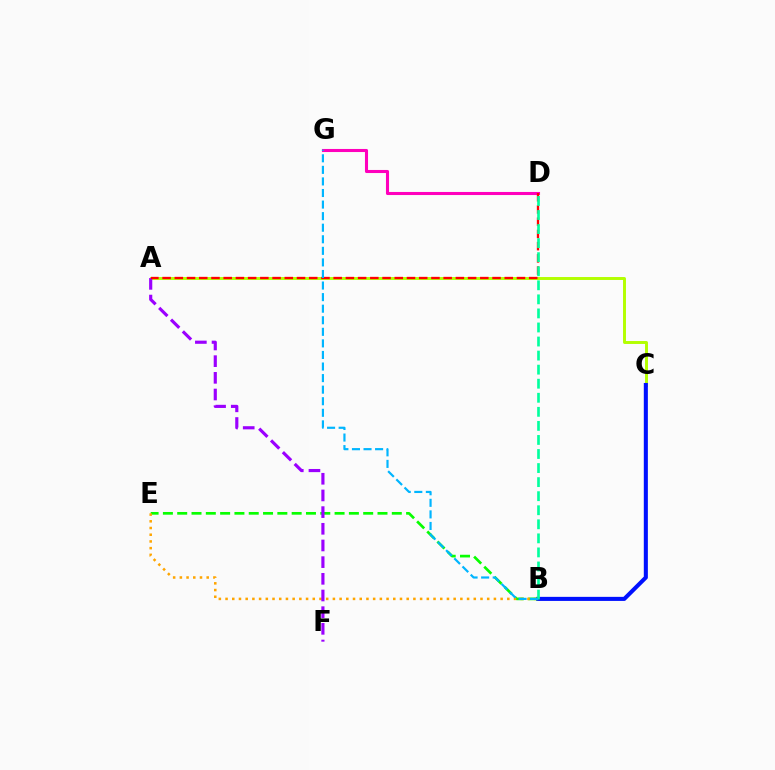{('A', 'C'): [{'color': '#b3ff00', 'line_style': 'solid', 'thickness': 2.12}], ('B', 'C'): [{'color': '#0010ff', 'line_style': 'solid', 'thickness': 2.92}], ('B', 'E'): [{'color': '#08ff00', 'line_style': 'dashed', 'thickness': 1.94}, {'color': '#ffa500', 'line_style': 'dotted', 'thickness': 1.82}], ('A', 'F'): [{'color': '#9b00ff', 'line_style': 'dashed', 'thickness': 2.27}], ('D', 'G'): [{'color': '#ff00bd', 'line_style': 'solid', 'thickness': 2.22}], ('A', 'D'): [{'color': '#ff0000', 'line_style': 'dashed', 'thickness': 1.66}], ('B', 'D'): [{'color': '#00ff9d', 'line_style': 'dashed', 'thickness': 1.91}], ('B', 'G'): [{'color': '#00b5ff', 'line_style': 'dashed', 'thickness': 1.57}]}